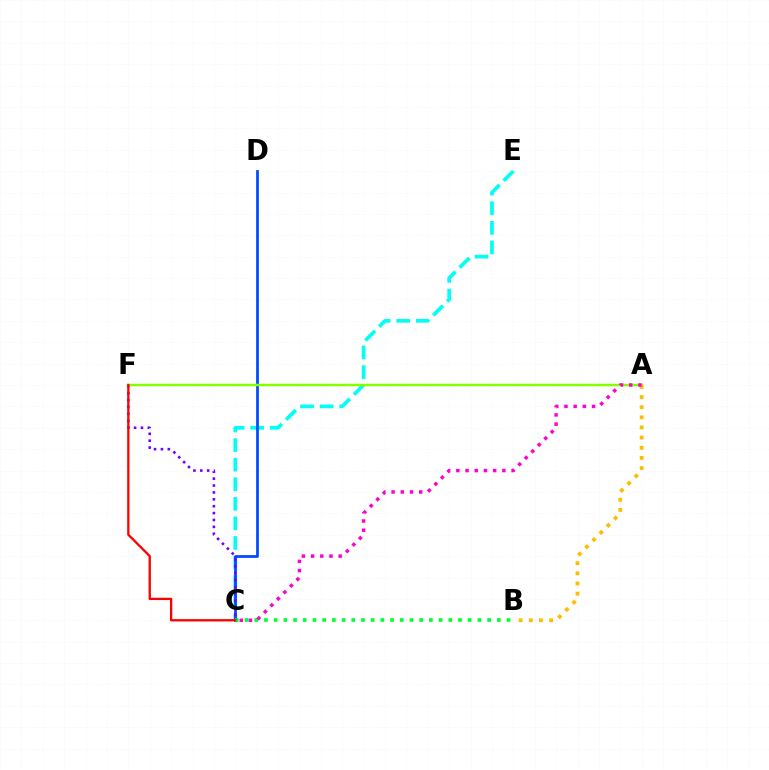{('C', 'E'): [{'color': '#00fff6', 'line_style': 'dashed', 'thickness': 2.66}], ('C', 'D'): [{'color': '#004bff', 'line_style': 'solid', 'thickness': 1.98}], ('C', 'F'): [{'color': '#7200ff', 'line_style': 'dotted', 'thickness': 1.87}, {'color': '#ff0000', 'line_style': 'solid', 'thickness': 1.66}], ('B', 'C'): [{'color': '#00ff39', 'line_style': 'dotted', 'thickness': 2.64}], ('A', 'F'): [{'color': '#84ff00', 'line_style': 'solid', 'thickness': 1.8}], ('A', 'B'): [{'color': '#ffbd00', 'line_style': 'dotted', 'thickness': 2.76}], ('A', 'C'): [{'color': '#ff00cf', 'line_style': 'dotted', 'thickness': 2.5}]}